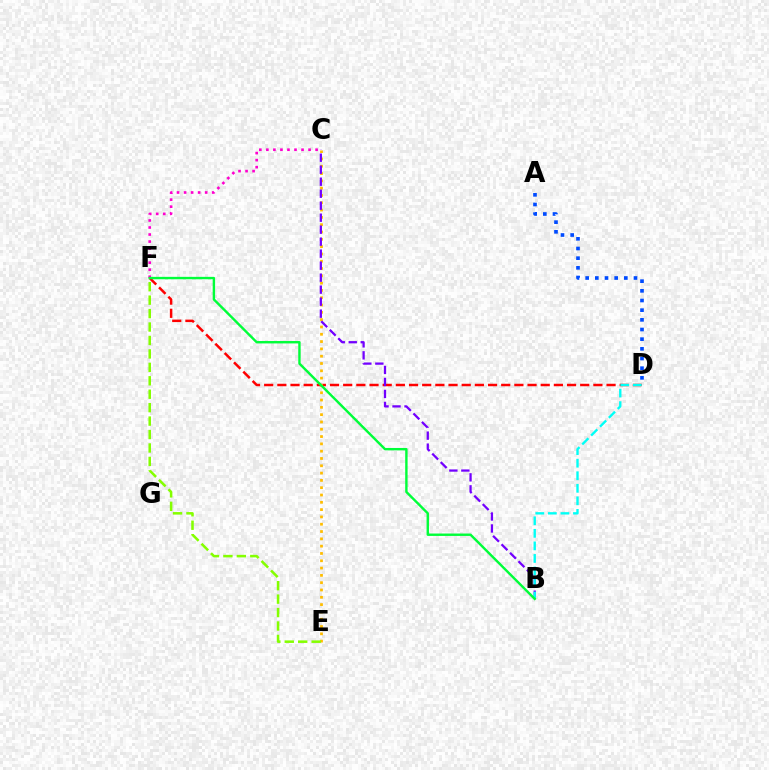{('D', 'F'): [{'color': '#ff0000', 'line_style': 'dashed', 'thickness': 1.79}], ('C', 'E'): [{'color': '#ffbd00', 'line_style': 'dotted', 'thickness': 1.98}], ('B', 'C'): [{'color': '#7200ff', 'line_style': 'dashed', 'thickness': 1.63}], ('B', 'D'): [{'color': '#00fff6', 'line_style': 'dashed', 'thickness': 1.7}], ('E', 'F'): [{'color': '#84ff00', 'line_style': 'dashed', 'thickness': 1.83}], ('A', 'D'): [{'color': '#004bff', 'line_style': 'dotted', 'thickness': 2.63}], ('C', 'F'): [{'color': '#ff00cf', 'line_style': 'dotted', 'thickness': 1.91}], ('B', 'F'): [{'color': '#00ff39', 'line_style': 'solid', 'thickness': 1.73}]}